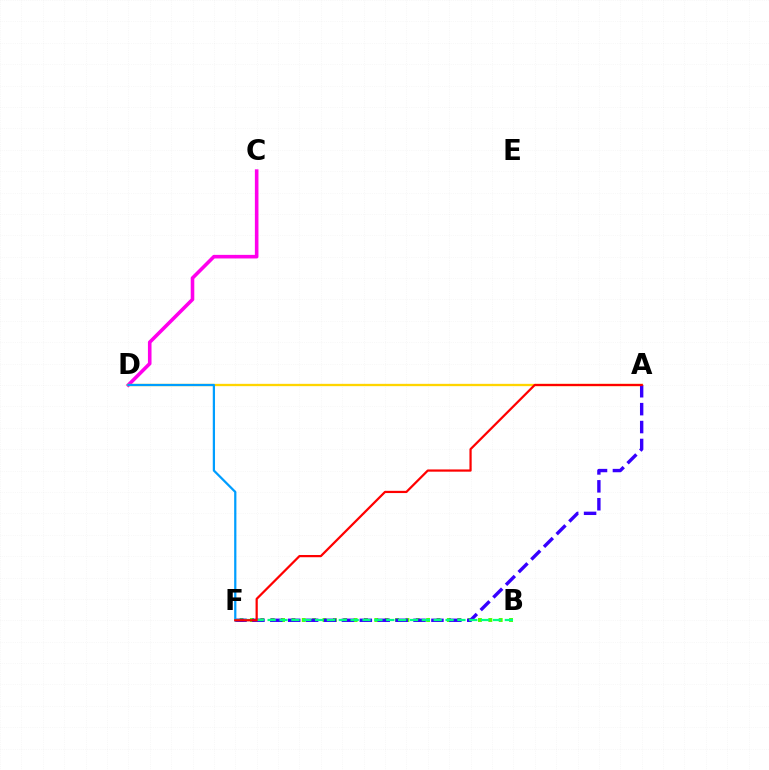{('B', 'F'): [{'color': '#4fff00', 'line_style': 'dotted', 'thickness': 2.82}, {'color': '#00ff86', 'line_style': 'dashed', 'thickness': 1.61}], ('C', 'D'): [{'color': '#ff00ed', 'line_style': 'solid', 'thickness': 2.59}], ('A', 'D'): [{'color': '#ffd500', 'line_style': 'solid', 'thickness': 1.67}], ('A', 'F'): [{'color': '#3700ff', 'line_style': 'dashed', 'thickness': 2.43}, {'color': '#ff0000', 'line_style': 'solid', 'thickness': 1.6}], ('D', 'F'): [{'color': '#009eff', 'line_style': 'solid', 'thickness': 1.61}]}